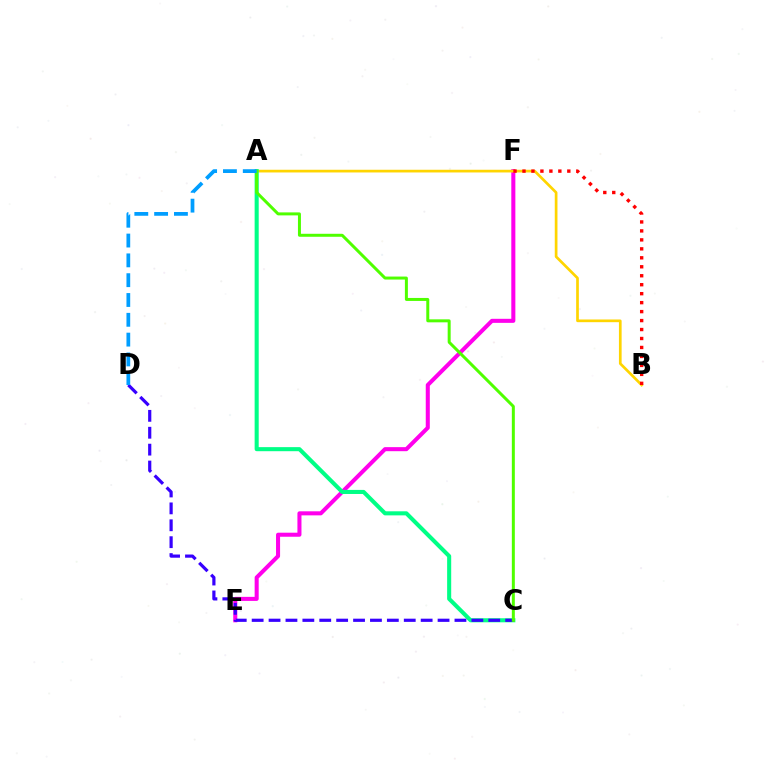{('E', 'F'): [{'color': '#ff00ed', 'line_style': 'solid', 'thickness': 2.91}], ('A', 'B'): [{'color': '#ffd500', 'line_style': 'solid', 'thickness': 1.94}], ('B', 'F'): [{'color': '#ff0000', 'line_style': 'dotted', 'thickness': 2.44}], ('A', 'C'): [{'color': '#00ff86', 'line_style': 'solid', 'thickness': 2.93}, {'color': '#4fff00', 'line_style': 'solid', 'thickness': 2.15}], ('C', 'D'): [{'color': '#3700ff', 'line_style': 'dashed', 'thickness': 2.3}], ('A', 'D'): [{'color': '#009eff', 'line_style': 'dashed', 'thickness': 2.69}]}